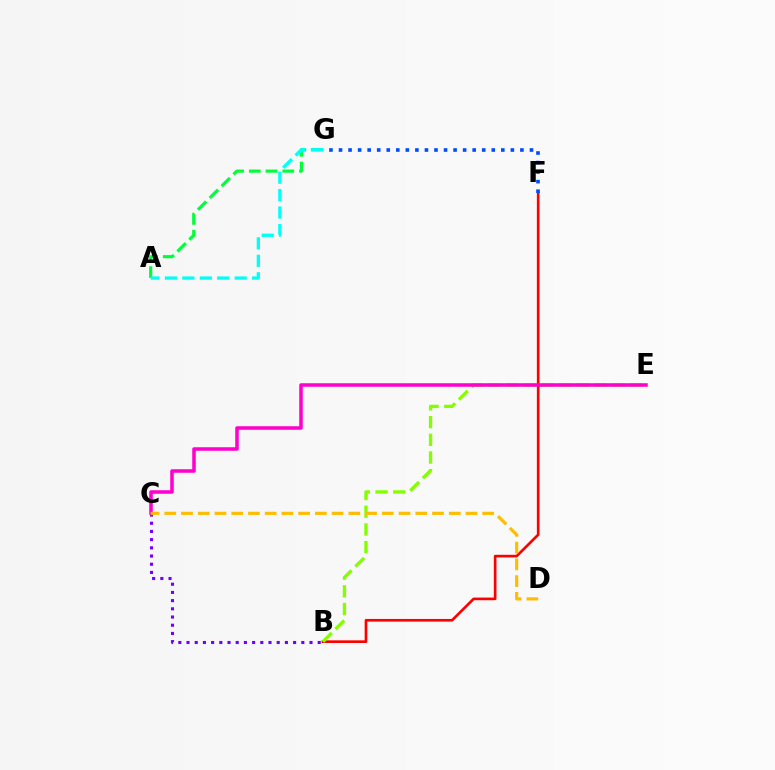{('B', 'F'): [{'color': '#ff0000', 'line_style': 'solid', 'thickness': 1.91}], ('F', 'G'): [{'color': '#004bff', 'line_style': 'dotted', 'thickness': 2.59}], ('B', 'E'): [{'color': '#84ff00', 'line_style': 'dashed', 'thickness': 2.41}], ('B', 'C'): [{'color': '#7200ff', 'line_style': 'dotted', 'thickness': 2.23}], ('A', 'G'): [{'color': '#00ff39', 'line_style': 'dashed', 'thickness': 2.27}, {'color': '#00fff6', 'line_style': 'dashed', 'thickness': 2.37}], ('C', 'E'): [{'color': '#ff00cf', 'line_style': 'solid', 'thickness': 2.54}], ('C', 'D'): [{'color': '#ffbd00', 'line_style': 'dashed', 'thickness': 2.27}]}